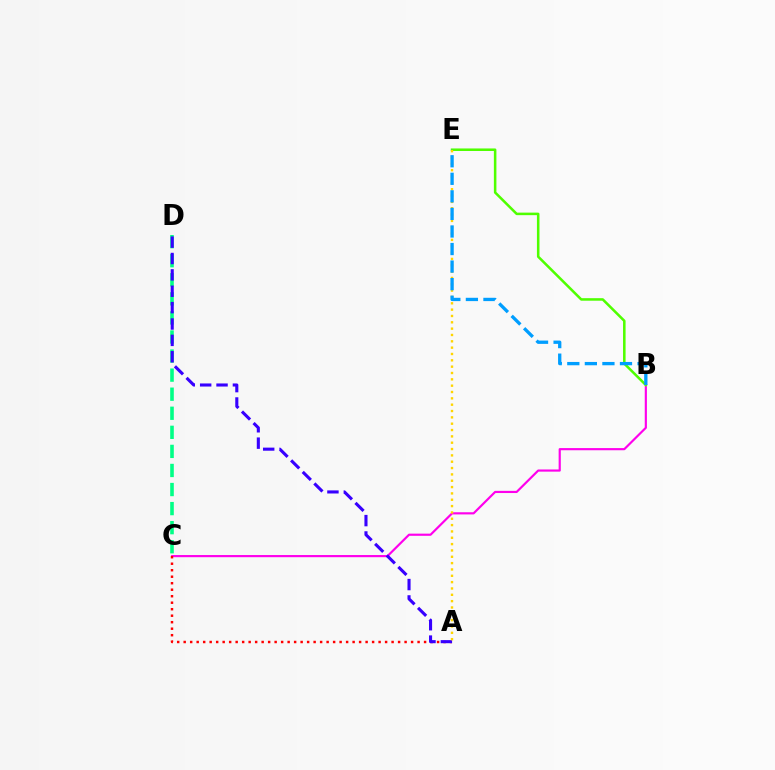{('B', 'C'): [{'color': '#ff00ed', 'line_style': 'solid', 'thickness': 1.56}], ('C', 'D'): [{'color': '#00ff86', 'line_style': 'dashed', 'thickness': 2.59}], ('A', 'C'): [{'color': '#ff0000', 'line_style': 'dotted', 'thickness': 1.77}], ('B', 'E'): [{'color': '#4fff00', 'line_style': 'solid', 'thickness': 1.83}, {'color': '#009eff', 'line_style': 'dashed', 'thickness': 2.38}], ('A', 'D'): [{'color': '#3700ff', 'line_style': 'dashed', 'thickness': 2.22}], ('A', 'E'): [{'color': '#ffd500', 'line_style': 'dotted', 'thickness': 1.72}]}